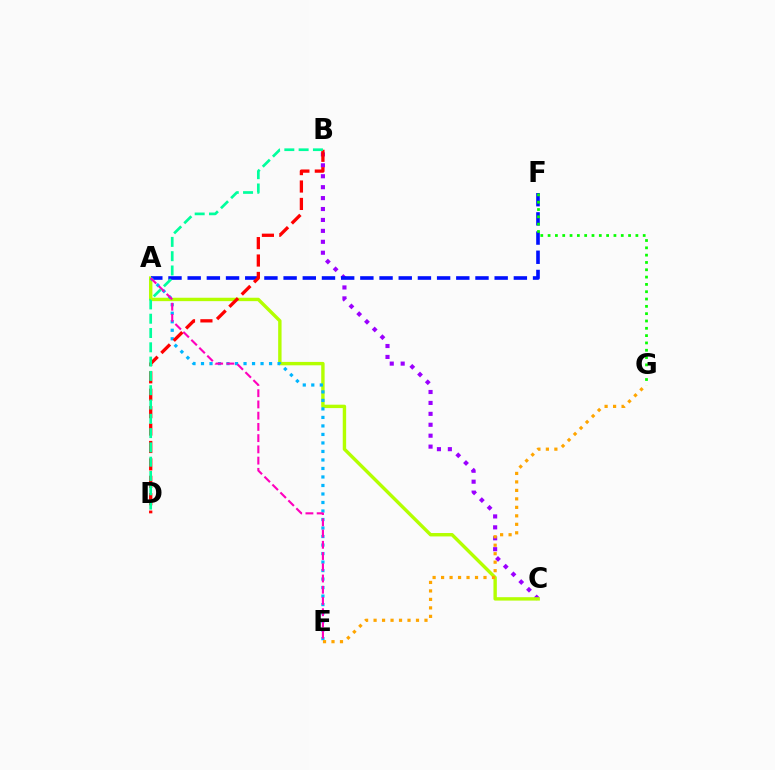{('B', 'C'): [{'color': '#9b00ff', 'line_style': 'dotted', 'thickness': 2.97}], ('A', 'C'): [{'color': '#b3ff00', 'line_style': 'solid', 'thickness': 2.45}], ('A', 'F'): [{'color': '#0010ff', 'line_style': 'dashed', 'thickness': 2.61}], ('A', 'E'): [{'color': '#00b5ff', 'line_style': 'dotted', 'thickness': 2.31}, {'color': '#ff00bd', 'line_style': 'dashed', 'thickness': 1.53}], ('E', 'G'): [{'color': '#ffa500', 'line_style': 'dotted', 'thickness': 2.3}], ('B', 'D'): [{'color': '#ff0000', 'line_style': 'dashed', 'thickness': 2.37}, {'color': '#00ff9d', 'line_style': 'dashed', 'thickness': 1.94}], ('F', 'G'): [{'color': '#08ff00', 'line_style': 'dotted', 'thickness': 1.99}]}